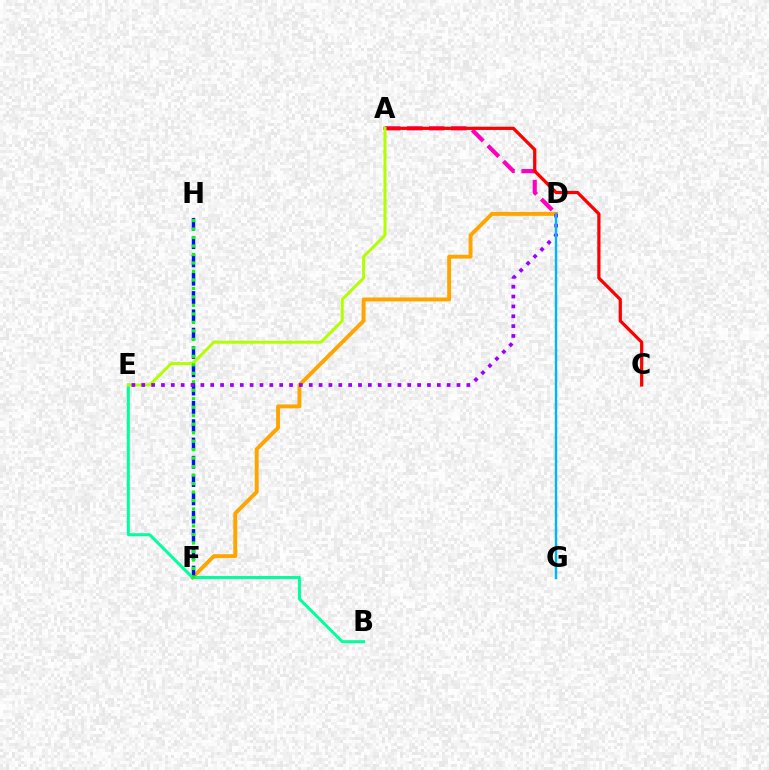{('A', 'D'): [{'color': '#ff00bd', 'line_style': 'dashed', 'thickness': 2.99}], ('A', 'C'): [{'color': '#ff0000', 'line_style': 'solid', 'thickness': 2.33}], ('D', 'F'): [{'color': '#ffa500', 'line_style': 'solid', 'thickness': 2.82}], ('F', 'H'): [{'color': '#0010ff', 'line_style': 'dashed', 'thickness': 2.49}, {'color': '#08ff00', 'line_style': 'dotted', 'thickness': 2.3}], ('B', 'E'): [{'color': '#00ff9d', 'line_style': 'solid', 'thickness': 2.15}], ('A', 'E'): [{'color': '#b3ff00', 'line_style': 'solid', 'thickness': 2.15}], ('D', 'E'): [{'color': '#9b00ff', 'line_style': 'dotted', 'thickness': 2.68}], ('D', 'G'): [{'color': '#00b5ff', 'line_style': 'solid', 'thickness': 1.74}]}